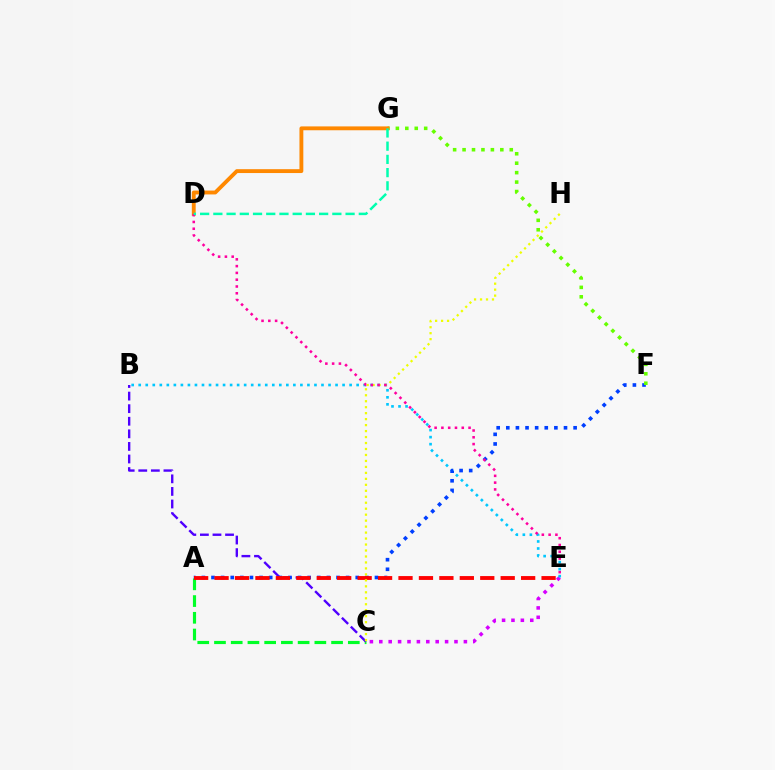{('A', 'C'): [{'color': '#00ff27', 'line_style': 'dashed', 'thickness': 2.27}], ('C', 'E'): [{'color': '#d600ff', 'line_style': 'dotted', 'thickness': 2.55}], ('B', 'C'): [{'color': '#4f00ff', 'line_style': 'dashed', 'thickness': 1.71}], ('B', 'E'): [{'color': '#00c7ff', 'line_style': 'dotted', 'thickness': 1.91}], ('A', 'F'): [{'color': '#003fff', 'line_style': 'dotted', 'thickness': 2.61}], ('A', 'E'): [{'color': '#ff0000', 'line_style': 'dashed', 'thickness': 2.78}], ('C', 'H'): [{'color': '#eeff00', 'line_style': 'dotted', 'thickness': 1.62}], ('F', 'G'): [{'color': '#66ff00', 'line_style': 'dotted', 'thickness': 2.56}], ('D', 'G'): [{'color': '#ff8800', 'line_style': 'solid', 'thickness': 2.78}, {'color': '#00ffaf', 'line_style': 'dashed', 'thickness': 1.8}], ('D', 'E'): [{'color': '#ff00a0', 'line_style': 'dotted', 'thickness': 1.84}]}